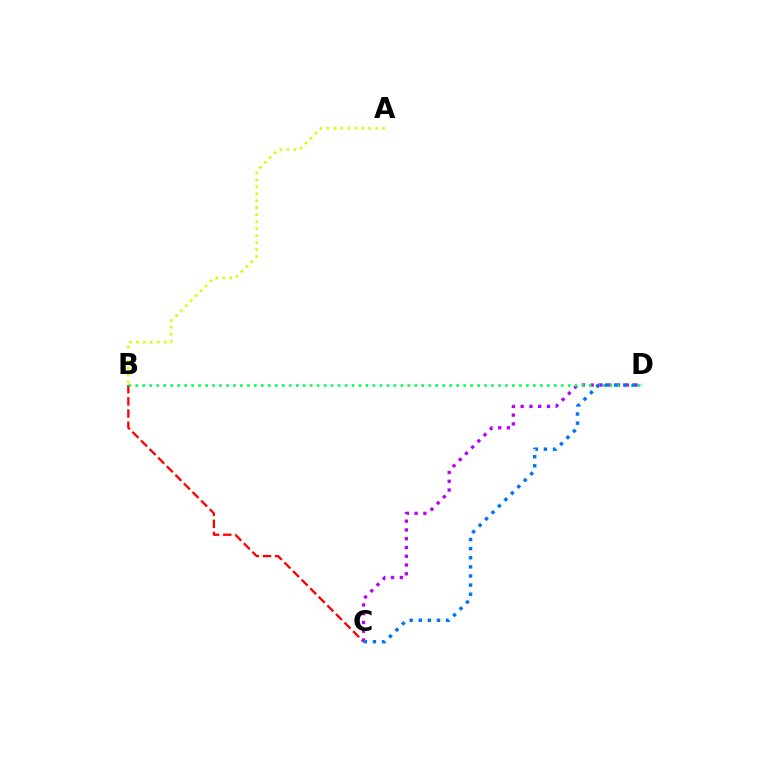{('B', 'C'): [{'color': '#ff0000', 'line_style': 'dashed', 'thickness': 1.65}], ('C', 'D'): [{'color': '#b900ff', 'line_style': 'dotted', 'thickness': 2.38}, {'color': '#0074ff', 'line_style': 'dotted', 'thickness': 2.48}], ('B', 'D'): [{'color': '#00ff5c', 'line_style': 'dotted', 'thickness': 1.9}], ('A', 'B'): [{'color': '#d1ff00', 'line_style': 'dotted', 'thickness': 1.9}]}